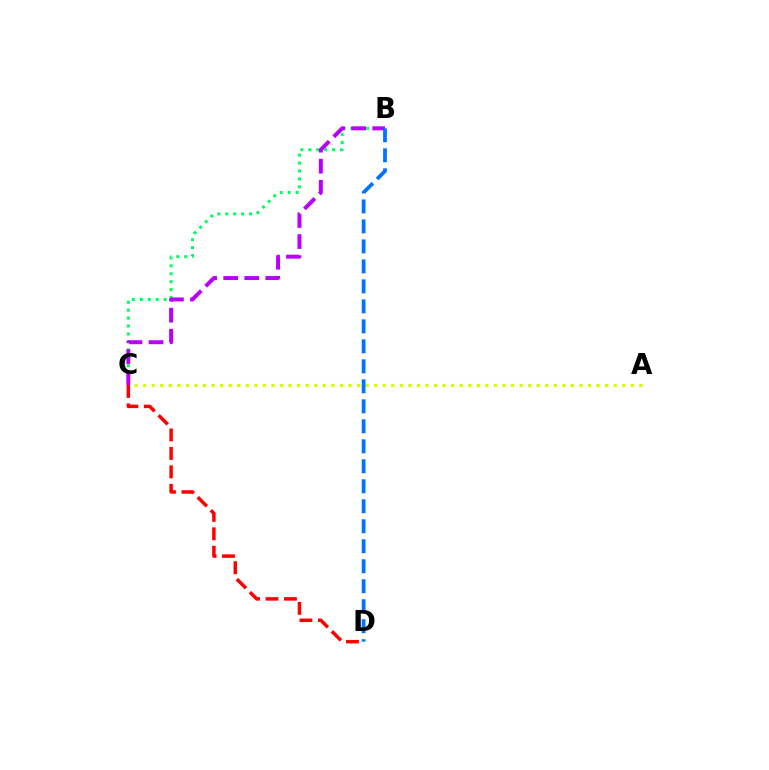{('B', 'C'): [{'color': '#00ff5c', 'line_style': 'dotted', 'thickness': 2.15}, {'color': '#b900ff', 'line_style': 'dashed', 'thickness': 2.86}], ('A', 'C'): [{'color': '#d1ff00', 'line_style': 'dotted', 'thickness': 2.32}], ('C', 'D'): [{'color': '#ff0000', 'line_style': 'dashed', 'thickness': 2.51}], ('B', 'D'): [{'color': '#0074ff', 'line_style': 'dashed', 'thickness': 2.72}]}